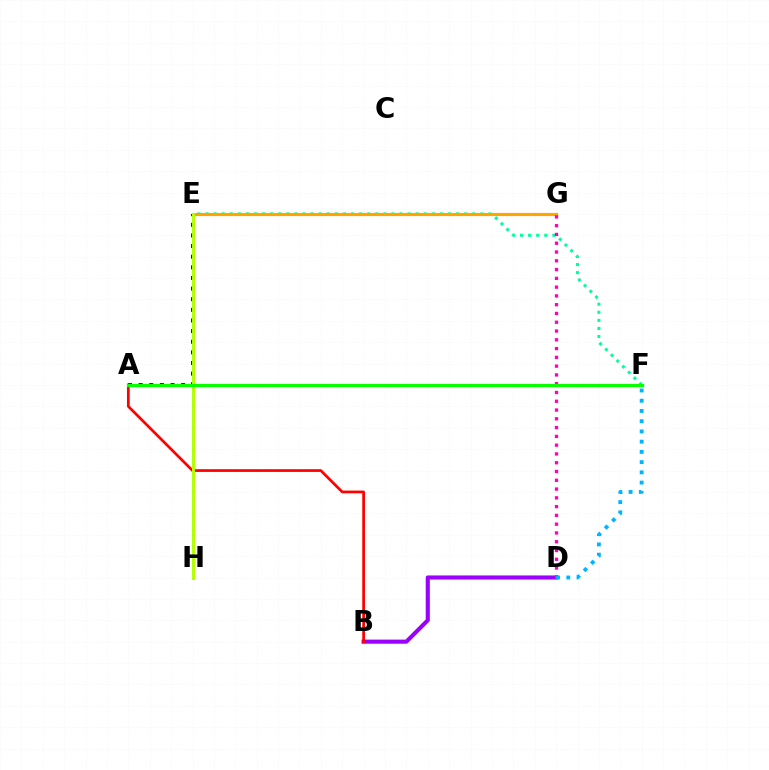{('A', 'E'): [{'color': '#0010ff', 'line_style': 'dotted', 'thickness': 2.89}], ('E', 'F'): [{'color': '#00ff9d', 'line_style': 'dotted', 'thickness': 2.2}], ('B', 'D'): [{'color': '#9b00ff', 'line_style': 'solid', 'thickness': 2.96}], ('E', 'G'): [{'color': '#ffa500', 'line_style': 'solid', 'thickness': 2.28}], ('D', 'G'): [{'color': '#ff00bd', 'line_style': 'dotted', 'thickness': 2.39}], ('A', 'B'): [{'color': '#ff0000', 'line_style': 'solid', 'thickness': 1.96}], ('E', 'H'): [{'color': '#b3ff00', 'line_style': 'solid', 'thickness': 2.13}], ('A', 'F'): [{'color': '#08ff00', 'line_style': 'solid', 'thickness': 2.32}], ('D', 'F'): [{'color': '#00b5ff', 'line_style': 'dotted', 'thickness': 2.78}]}